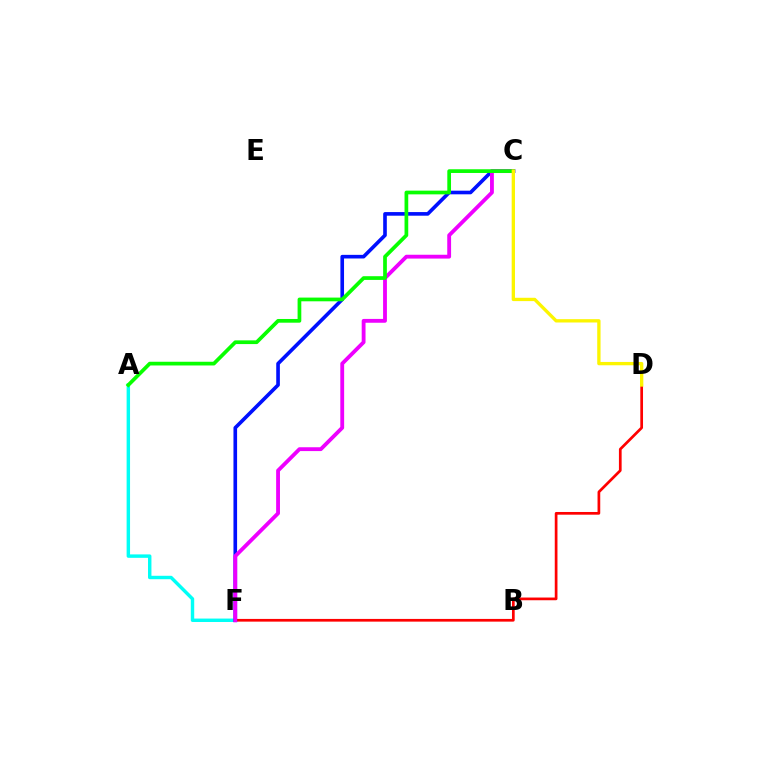{('A', 'F'): [{'color': '#00fff6', 'line_style': 'solid', 'thickness': 2.47}], ('D', 'F'): [{'color': '#ff0000', 'line_style': 'solid', 'thickness': 1.95}], ('C', 'F'): [{'color': '#0010ff', 'line_style': 'solid', 'thickness': 2.61}, {'color': '#ee00ff', 'line_style': 'solid', 'thickness': 2.76}], ('A', 'C'): [{'color': '#08ff00', 'line_style': 'solid', 'thickness': 2.67}], ('C', 'D'): [{'color': '#fcf500', 'line_style': 'solid', 'thickness': 2.39}]}